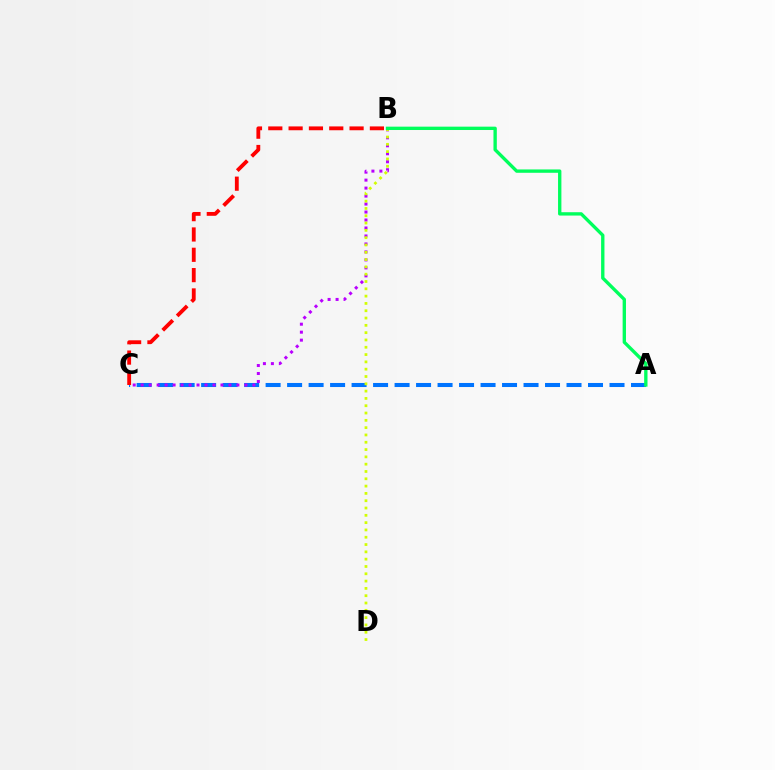{('A', 'C'): [{'color': '#0074ff', 'line_style': 'dashed', 'thickness': 2.92}], ('B', 'C'): [{'color': '#b900ff', 'line_style': 'dotted', 'thickness': 2.17}, {'color': '#ff0000', 'line_style': 'dashed', 'thickness': 2.76}], ('B', 'D'): [{'color': '#d1ff00', 'line_style': 'dotted', 'thickness': 1.99}], ('A', 'B'): [{'color': '#00ff5c', 'line_style': 'solid', 'thickness': 2.41}]}